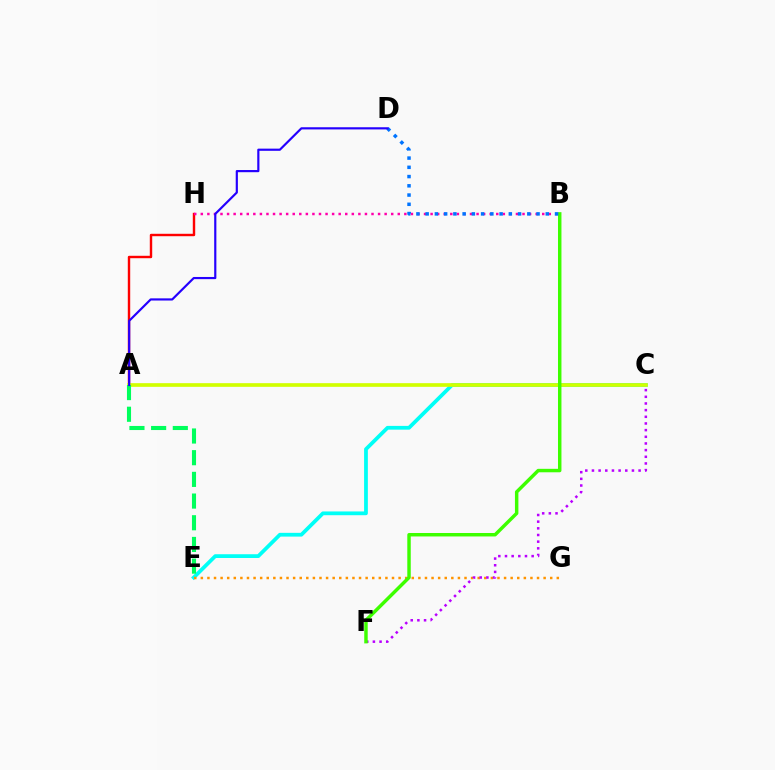{('A', 'H'): [{'color': '#ff0000', 'line_style': 'solid', 'thickness': 1.75}], ('C', 'E'): [{'color': '#00fff6', 'line_style': 'solid', 'thickness': 2.71}], ('B', 'H'): [{'color': '#ff00ac', 'line_style': 'dotted', 'thickness': 1.78}], ('E', 'G'): [{'color': '#ff9400', 'line_style': 'dotted', 'thickness': 1.79}], ('C', 'F'): [{'color': '#b900ff', 'line_style': 'dotted', 'thickness': 1.81}], ('A', 'C'): [{'color': '#d1ff00', 'line_style': 'solid', 'thickness': 2.64}], ('B', 'F'): [{'color': '#3dff00', 'line_style': 'solid', 'thickness': 2.48}], ('B', 'D'): [{'color': '#0074ff', 'line_style': 'dotted', 'thickness': 2.51}], ('A', 'E'): [{'color': '#00ff5c', 'line_style': 'dashed', 'thickness': 2.95}], ('A', 'D'): [{'color': '#2500ff', 'line_style': 'solid', 'thickness': 1.57}]}